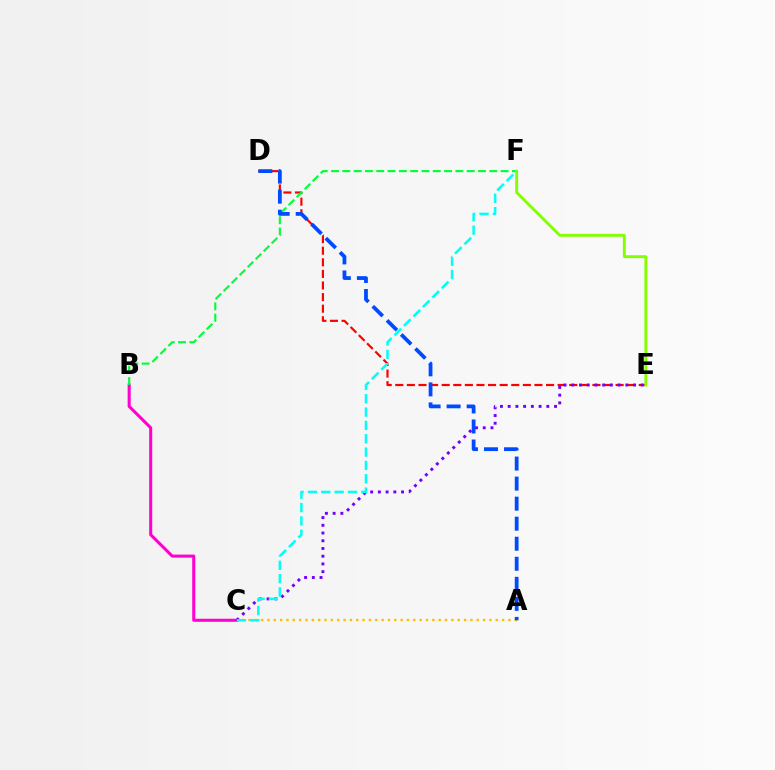{('B', 'C'): [{'color': '#ff00cf', 'line_style': 'solid', 'thickness': 2.19}], ('D', 'E'): [{'color': '#ff0000', 'line_style': 'dashed', 'thickness': 1.58}], ('A', 'C'): [{'color': '#ffbd00', 'line_style': 'dotted', 'thickness': 1.72}], ('B', 'F'): [{'color': '#00ff39', 'line_style': 'dashed', 'thickness': 1.54}], ('C', 'E'): [{'color': '#7200ff', 'line_style': 'dotted', 'thickness': 2.1}], ('E', 'F'): [{'color': '#84ff00', 'line_style': 'solid', 'thickness': 2.08}], ('C', 'F'): [{'color': '#00fff6', 'line_style': 'dashed', 'thickness': 1.81}], ('A', 'D'): [{'color': '#004bff', 'line_style': 'dashed', 'thickness': 2.72}]}